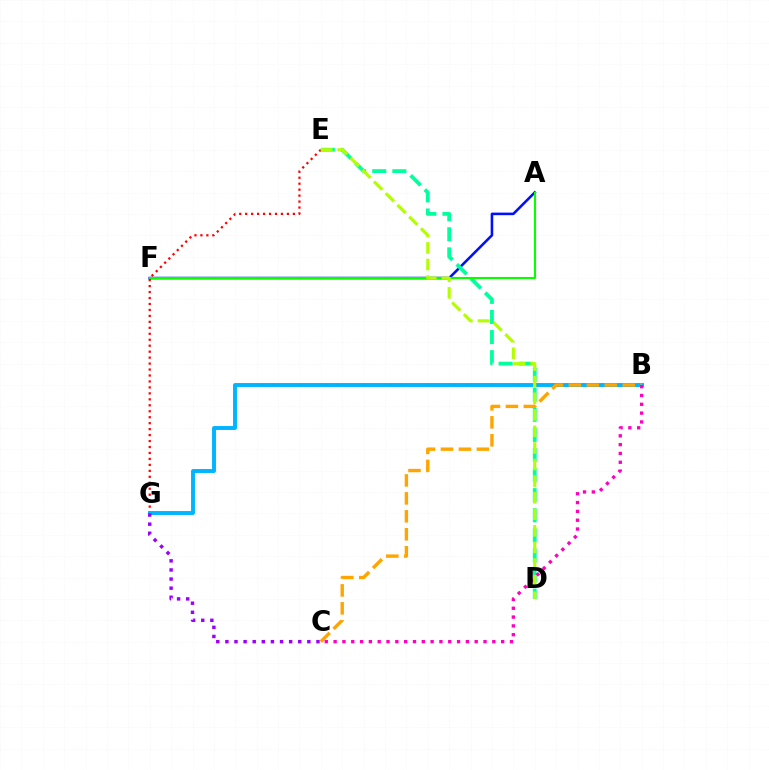{('E', 'G'): [{'color': '#ff0000', 'line_style': 'dotted', 'thickness': 1.62}], ('B', 'G'): [{'color': '#00b5ff', 'line_style': 'solid', 'thickness': 2.81}], ('A', 'F'): [{'color': '#0010ff', 'line_style': 'solid', 'thickness': 1.86}, {'color': '#08ff00', 'line_style': 'solid', 'thickness': 1.51}], ('D', 'E'): [{'color': '#00ff9d', 'line_style': 'dashed', 'thickness': 2.73}, {'color': '#b3ff00', 'line_style': 'dashed', 'thickness': 2.25}], ('B', 'C'): [{'color': '#ffa500', 'line_style': 'dashed', 'thickness': 2.44}, {'color': '#ff00bd', 'line_style': 'dotted', 'thickness': 2.4}], ('C', 'G'): [{'color': '#9b00ff', 'line_style': 'dotted', 'thickness': 2.47}]}